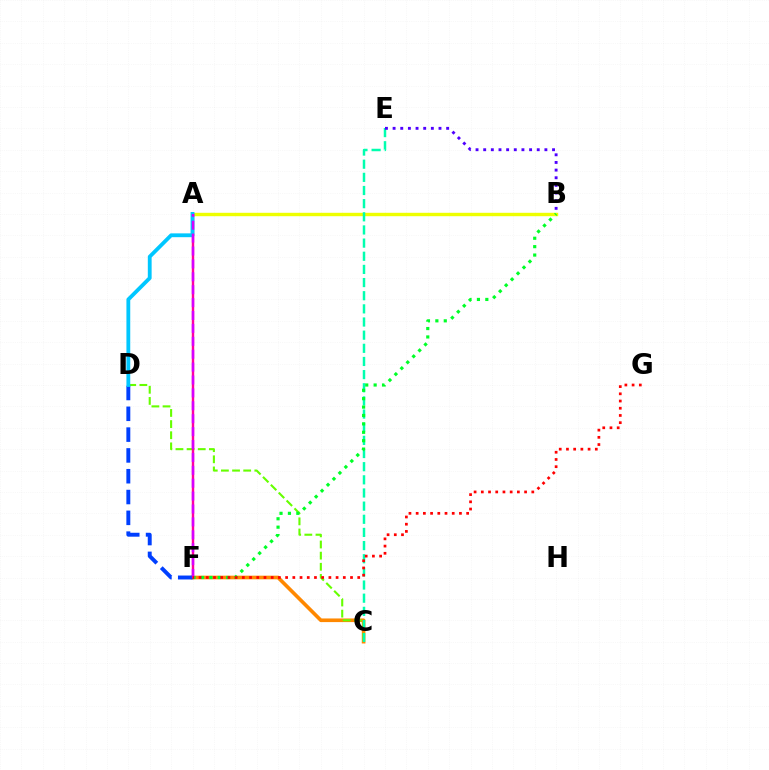{('C', 'F'): [{'color': '#ff8800', 'line_style': 'solid', 'thickness': 2.62}], ('C', 'D'): [{'color': '#66ff00', 'line_style': 'dashed', 'thickness': 1.51}], ('A', 'B'): [{'color': '#eeff00', 'line_style': 'solid', 'thickness': 2.44}], ('C', 'E'): [{'color': '#00ffaf', 'line_style': 'dashed', 'thickness': 1.79}], ('A', 'F'): [{'color': '#ff00a0', 'line_style': 'solid', 'thickness': 1.75}, {'color': '#d600ff', 'line_style': 'dashed', 'thickness': 1.75}], ('B', 'F'): [{'color': '#00ff27', 'line_style': 'dotted', 'thickness': 2.28}], ('D', 'F'): [{'color': '#003fff', 'line_style': 'dashed', 'thickness': 2.83}], ('A', 'D'): [{'color': '#00c7ff', 'line_style': 'solid', 'thickness': 2.75}], ('B', 'E'): [{'color': '#4f00ff', 'line_style': 'dotted', 'thickness': 2.08}], ('F', 'G'): [{'color': '#ff0000', 'line_style': 'dotted', 'thickness': 1.96}]}